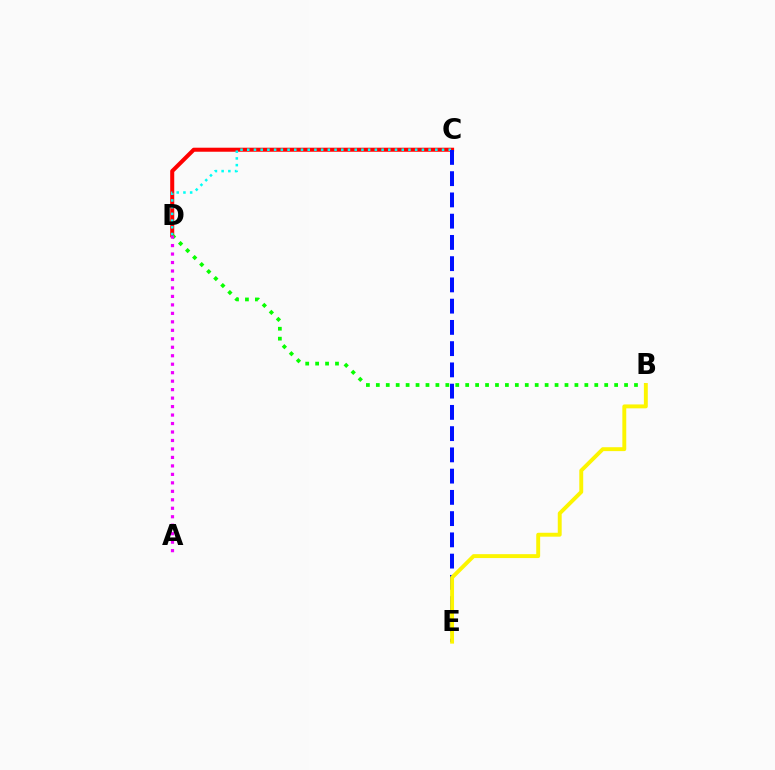{('C', 'D'): [{'color': '#ff0000', 'line_style': 'solid', 'thickness': 2.9}, {'color': '#00fff6', 'line_style': 'dotted', 'thickness': 1.82}], ('B', 'D'): [{'color': '#08ff00', 'line_style': 'dotted', 'thickness': 2.7}], ('A', 'D'): [{'color': '#ee00ff', 'line_style': 'dotted', 'thickness': 2.3}], ('C', 'E'): [{'color': '#0010ff', 'line_style': 'dashed', 'thickness': 2.89}], ('B', 'E'): [{'color': '#fcf500', 'line_style': 'solid', 'thickness': 2.81}]}